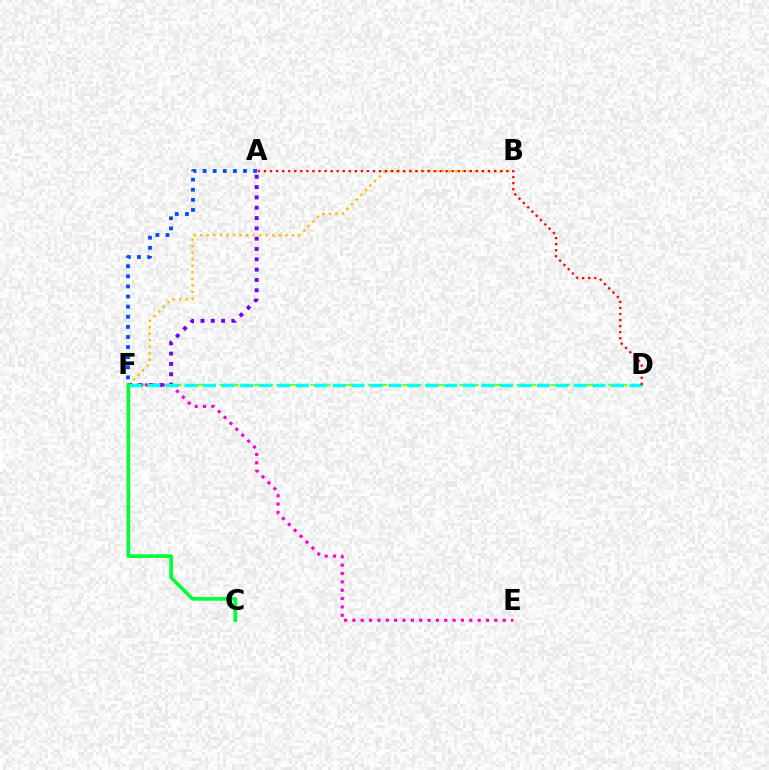{('D', 'F'): [{'color': '#84ff00', 'line_style': 'dashed', 'thickness': 1.55}, {'color': '#00fff6', 'line_style': 'dashed', 'thickness': 2.52}], ('B', 'F'): [{'color': '#ffbd00', 'line_style': 'dotted', 'thickness': 1.78}], ('E', 'F'): [{'color': '#ff00cf', 'line_style': 'dotted', 'thickness': 2.27}], ('A', 'F'): [{'color': '#7200ff', 'line_style': 'dotted', 'thickness': 2.8}, {'color': '#004bff', 'line_style': 'dotted', 'thickness': 2.75}], ('A', 'D'): [{'color': '#ff0000', 'line_style': 'dotted', 'thickness': 1.64}], ('C', 'F'): [{'color': '#00ff39', 'line_style': 'solid', 'thickness': 2.63}]}